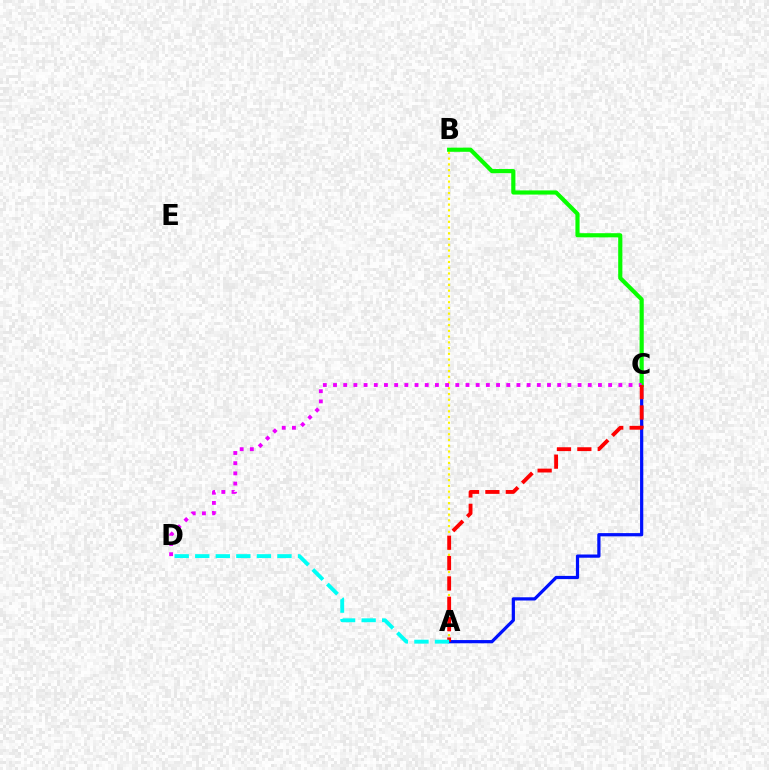{('A', 'B'): [{'color': '#fcf500', 'line_style': 'dotted', 'thickness': 1.56}], ('A', 'C'): [{'color': '#0010ff', 'line_style': 'solid', 'thickness': 2.32}, {'color': '#ff0000', 'line_style': 'dashed', 'thickness': 2.77}], ('B', 'C'): [{'color': '#08ff00', 'line_style': 'solid', 'thickness': 2.99}], ('C', 'D'): [{'color': '#ee00ff', 'line_style': 'dotted', 'thickness': 2.77}], ('A', 'D'): [{'color': '#00fff6', 'line_style': 'dashed', 'thickness': 2.79}]}